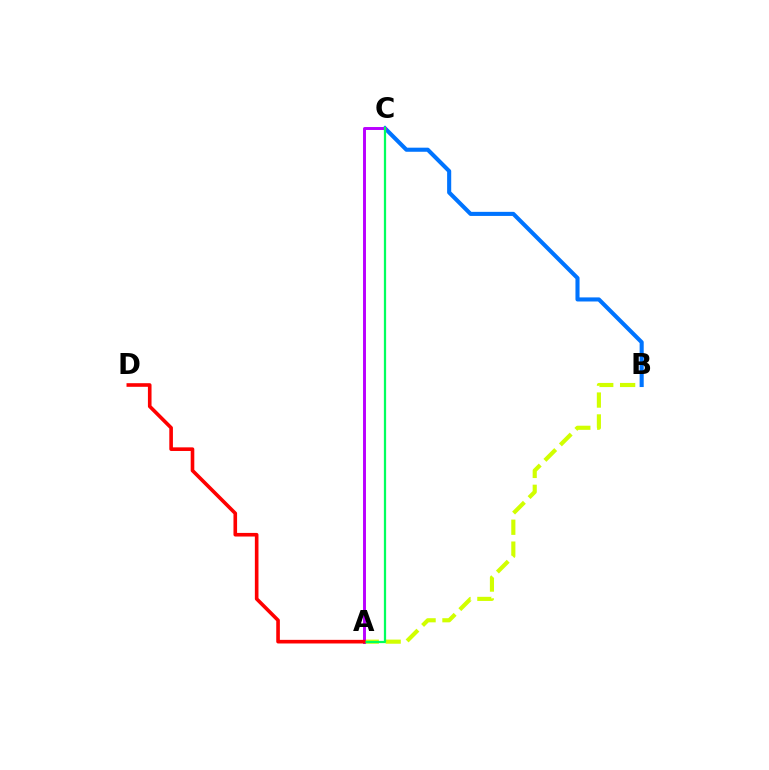{('B', 'C'): [{'color': '#0074ff', 'line_style': 'solid', 'thickness': 2.94}], ('A', 'B'): [{'color': '#d1ff00', 'line_style': 'dashed', 'thickness': 2.97}], ('A', 'C'): [{'color': '#b900ff', 'line_style': 'solid', 'thickness': 2.11}, {'color': '#00ff5c', 'line_style': 'solid', 'thickness': 1.62}], ('A', 'D'): [{'color': '#ff0000', 'line_style': 'solid', 'thickness': 2.61}]}